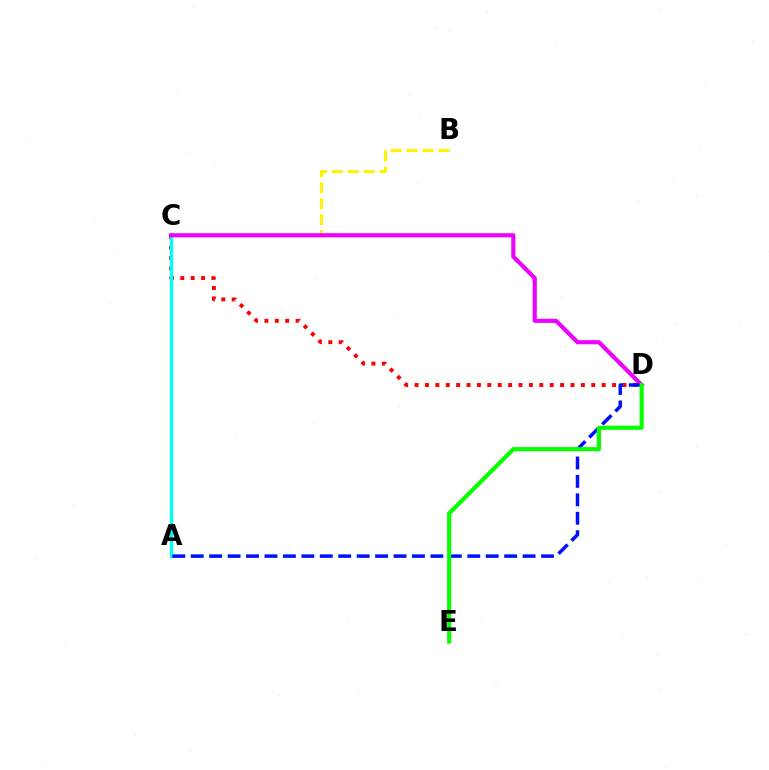{('C', 'D'): [{'color': '#ff0000', 'line_style': 'dotted', 'thickness': 2.82}, {'color': '#ee00ff', 'line_style': 'solid', 'thickness': 2.96}], ('A', 'C'): [{'color': '#00fff6', 'line_style': 'solid', 'thickness': 2.4}], ('B', 'C'): [{'color': '#fcf500', 'line_style': 'dashed', 'thickness': 2.17}], ('A', 'D'): [{'color': '#0010ff', 'line_style': 'dashed', 'thickness': 2.5}], ('D', 'E'): [{'color': '#08ff00', 'line_style': 'solid', 'thickness': 2.98}]}